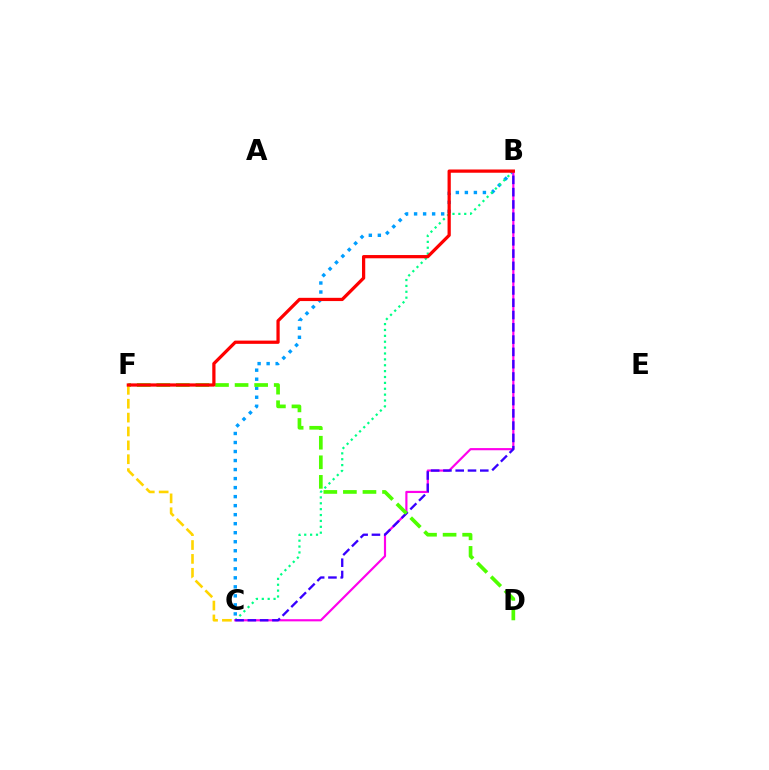{('B', 'C'): [{'color': '#009eff', 'line_style': 'dotted', 'thickness': 2.45}, {'color': '#00ff86', 'line_style': 'dotted', 'thickness': 1.6}, {'color': '#ff00ed', 'line_style': 'solid', 'thickness': 1.56}, {'color': '#3700ff', 'line_style': 'dashed', 'thickness': 1.67}], ('D', 'F'): [{'color': '#4fff00', 'line_style': 'dashed', 'thickness': 2.66}], ('C', 'F'): [{'color': '#ffd500', 'line_style': 'dashed', 'thickness': 1.89}], ('B', 'F'): [{'color': '#ff0000', 'line_style': 'solid', 'thickness': 2.34}]}